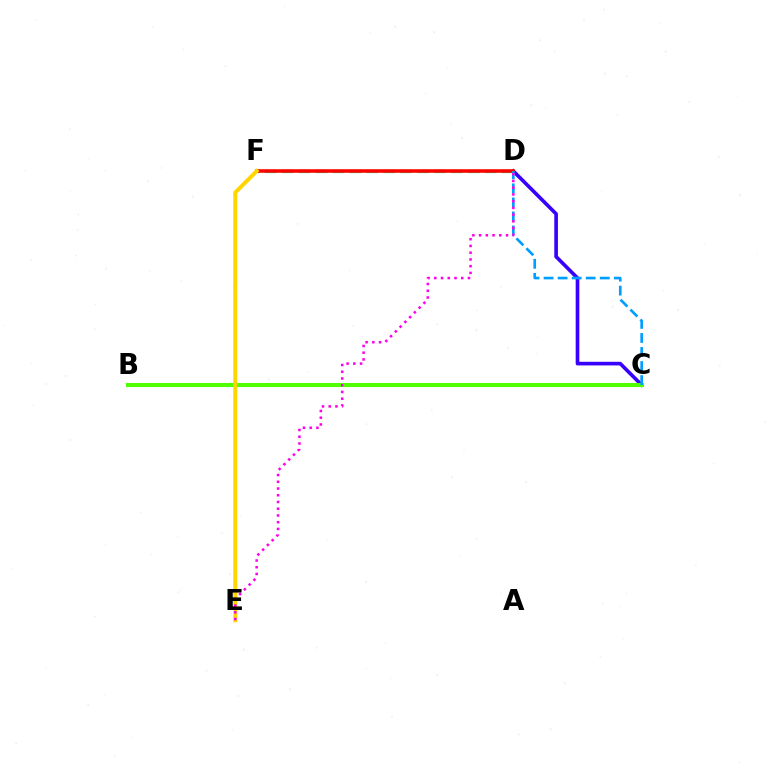{('D', 'F'): [{'color': '#00ff86', 'line_style': 'dashed', 'thickness': 2.3}, {'color': '#ff0000', 'line_style': 'solid', 'thickness': 2.56}], ('C', 'D'): [{'color': '#3700ff', 'line_style': 'solid', 'thickness': 2.62}, {'color': '#009eff', 'line_style': 'dashed', 'thickness': 1.91}], ('B', 'C'): [{'color': '#4fff00', 'line_style': 'solid', 'thickness': 2.93}], ('E', 'F'): [{'color': '#ffd500', 'line_style': 'solid', 'thickness': 2.87}], ('D', 'E'): [{'color': '#ff00ed', 'line_style': 'dotted', 'thickness': 1.83}]}